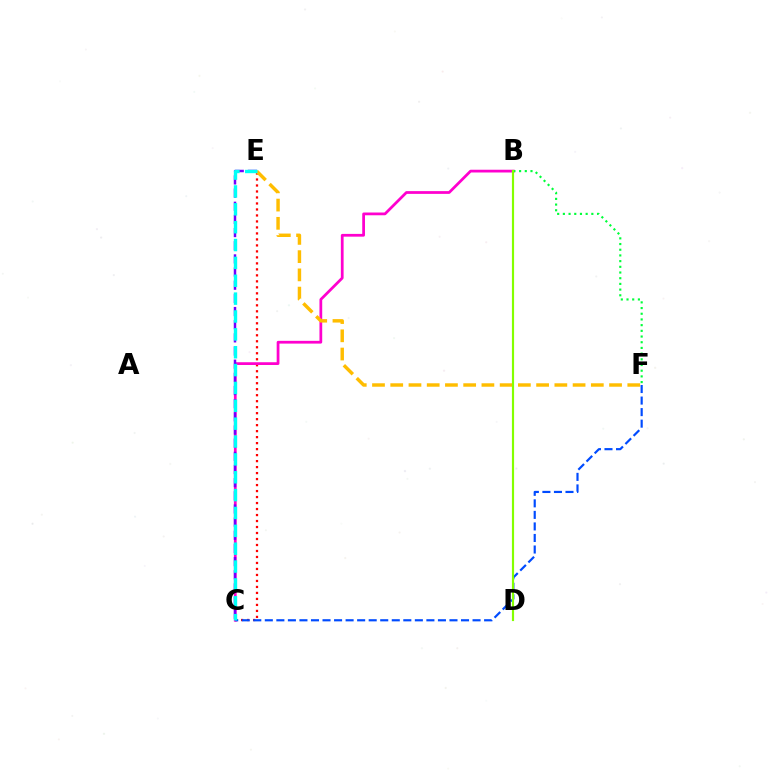{('C', 'E'): [{'color': '#ff0000', 'line_style': 'dotted', 'thickness': 1.63}, {'color': '#7200ff', 'line_style': 'dashed', 'thickness': 1.79}, {'color': '#00fff6', 'line_style': 'dashed', 'thickness': 2.43}], ('B', 'C'): [{'color': '#ff00cf', 'line_style': 'solid', 'thickness': 1.98}], ('E', 'F'): [{'color': '#ffbd00', 'line_style': 'dashed', 'thickness': 2.48}], ('B', 'F'): [{'color': '#00ff39', 'line_style': 'dotted', 'thickness': 1.55}], ('C', 'F'): [{'color': '#004bff', 'line_style': 'dashed', 'thickness': 1.57}], ('B', 'D'): [{'color': '#84ff00', 'line_style': 'solid', 'thickness': 1.56}]}